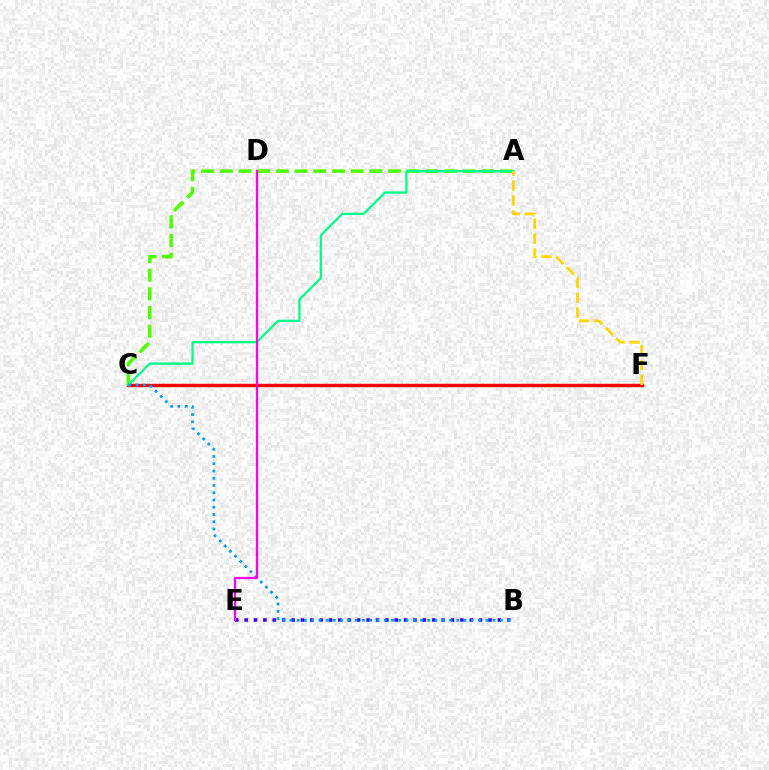{('C', 'F'): [{'color': '#ff0000', 'line_style': 'solid', 'thickness': 2.45}], ('B', 'E'): [{'color': '#3700ff', 'line_style': 'dotted', 'thickness': 2.55}], ('A', 'C'): [{'color': '#4fff00', 'line_style': 'dashed', 'thickness': 2.54}, {'color': '#00ff86', 'line_style': 'solid', 'thickness': 1.62}], ('B', 'C'): [{'color': '#009eff', 'line_style': 'dotted', 'thickness': 1.97}], ('A', 'F'): [{'color': '#ffd500', 'line_style': 'dashed', 'thickness': 2.02}], ('D', 'E'): [{'color': '#ff00ed', 'line_style': 'solid', 'thickness': 1.62}]}